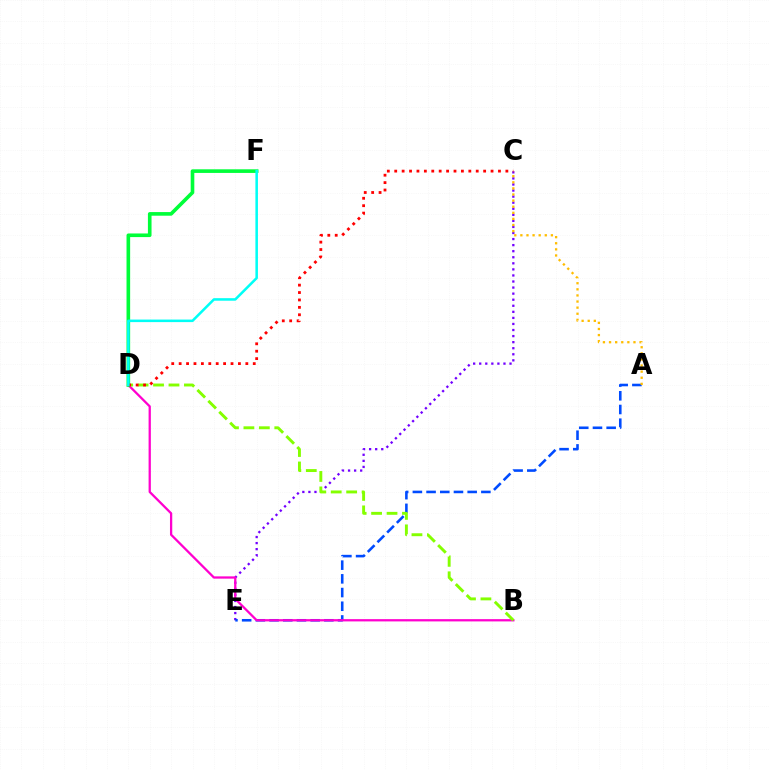{('C', 'E'): [{'color': '#7200ff', 'line_style': 'dotted', 'thickness': 1.65}], ('A', 'E'): [{'color': '#004bff', 'line_style': 'dashed', 'thickness': 1.86}], ('B', 'D'): [{'color': '#ff00cf', 'line_style': 'solid', 'thickness': 1.64}, {'color': '#84ff00', 'line_style': 'dashed', 'thickness': 2.1}], ('A', 'C'): [{'color': '#ffbd00', 'line_style': 'dotted', 'thickness': 1.66}], ('D', 'F'): [{'color': '#00ff39', 'line_style': 'solid', 'thickness': 2.61}, {'color': '#00fff6', 'line_style': 'solid', 'thickness': 1.83}], ('C', 'D'): [{'color': '#ff0000', 'line_style': 'dotted', 'thickness': 2.01}]}